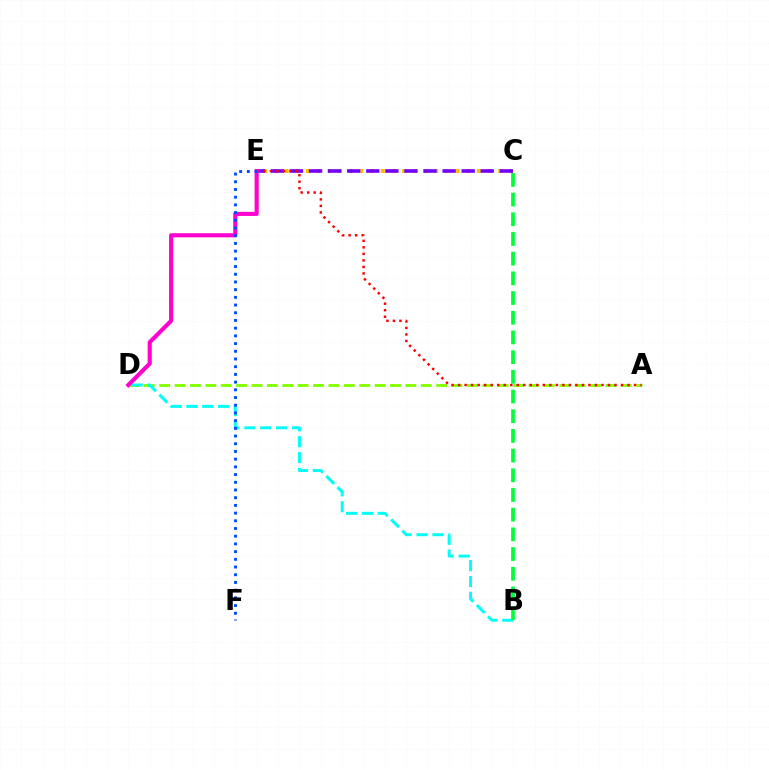{('C', 'E'): [{'color': '#ffbd00', 'line_style': 'dotted', 'thickness': 2.9}, {'color': '#7200ff', 'line_style': 'dashed', 'thickness': 2.59}], ('A', 'D'): [{'color': '#84ff00', 'line_style': 'dashed', 'thickness': 2.09}], ('B', 'D'): [{'color': '#00fff6', 'line_style': 'dashed', 'thickness': 2.16}], ('A', 'E'): [{'color': '#ff0000', 'line_style': 'dotted', 'thickness': 1.77}], ('D', 'E'): [{'color': '#ff00cf', 'line_style': 'solid', 'thickness': 2.96}], ('B', 'C'): [{'color': '#00ff39', 'line_style': 'dashed', 'thickness': 2.68}], ('E', 'F'): [{'color': '#004bff', 'line_style': 'dotted', 'thickness': 2.09}]}